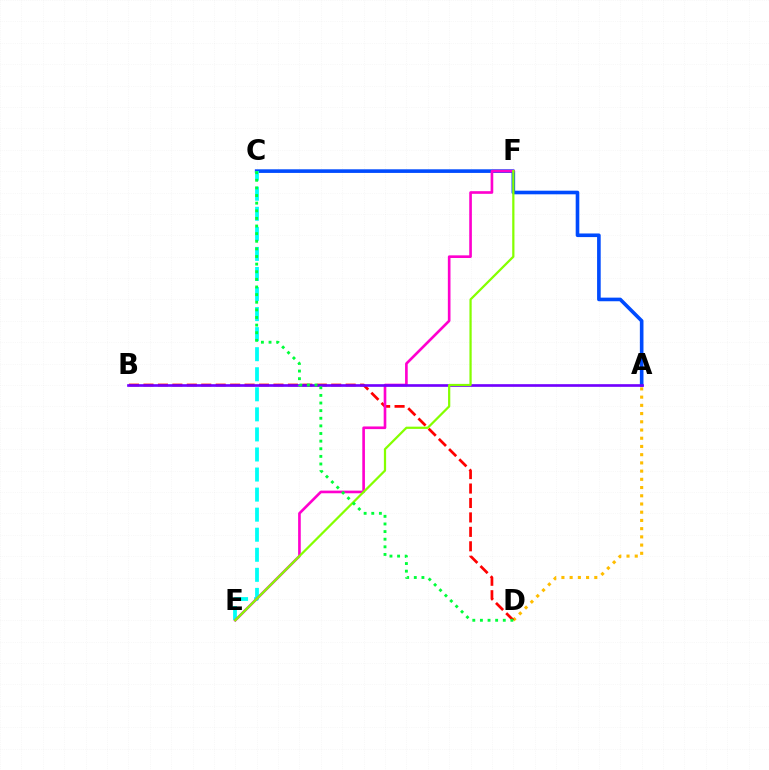{('A', 'D'): [{'color': '#ffbd00', 'line_style': 'dotted', 'thickness': 2.23}], ('A', 'C'): [{'color': '#004bff', 'line_style': 'solid', 'thickness': 2.6}], ('C', 'E'): [{'color': '#00fff6', 'line_style': 'dashed', 'thickness': 2.72}], ('B', 'D'): [{'color': '#ff0000', 'line_style': 'dashed', 'thickness': 1.96}], ('E', 'F'): [{'color': '#ff00cf', 'line_style': 'solid', 'thickness': 1.91}, {'color': '#84ff00', 'line_style': 'solid', 'thickness': 1.61}], ('A', 'B'): [{'color': '#7200ff', 'line_style': 'solid', 'thickness': 1.92}], ('C', 'D'): [{'color': '#00ff39', 'line_style': 'dotted', 'thickness': 2.07}]}